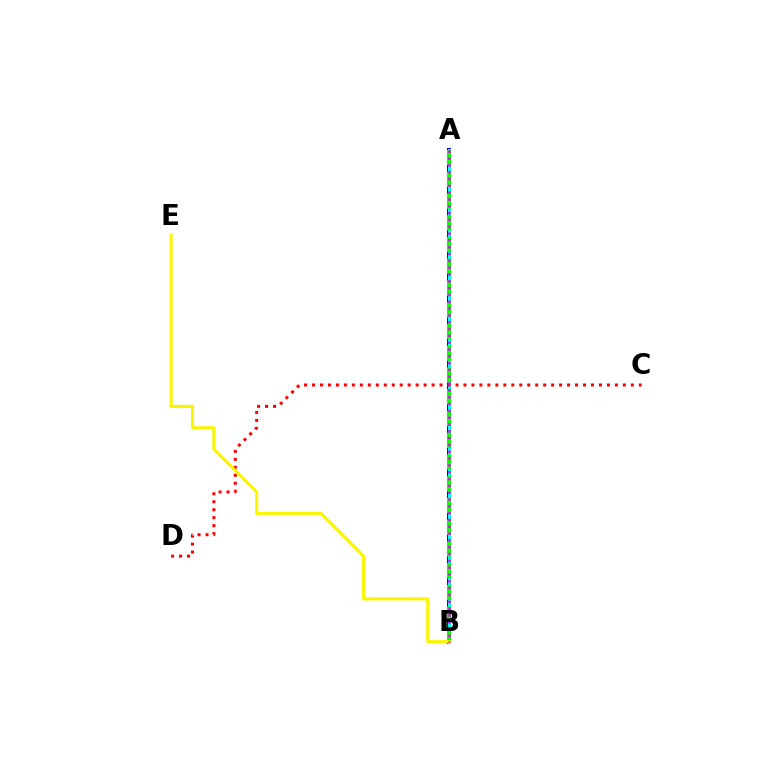{('A', 'B'): [{'color': '#0010ff', 'line_style': 'solid', 'thickness': 2.9}, {'color': '#00fff6', 'line_style': 'solid', 'thickness': 2.15}, {'color': '#08ff00', 'line_style': 'dashed', 'thickness': 2.95}, {'color': '#ee00ff', 'line_style': 'dotted', 'thickness': 1.85}], ('C', 'D'): [{'color': '#ff0000', 'line_style': 'dotted', 'thickness': 2.17}], ('B', 'E'): [{'color': '#fcf500', 'line_style': 'solid', 'thickness': 2.23}]}